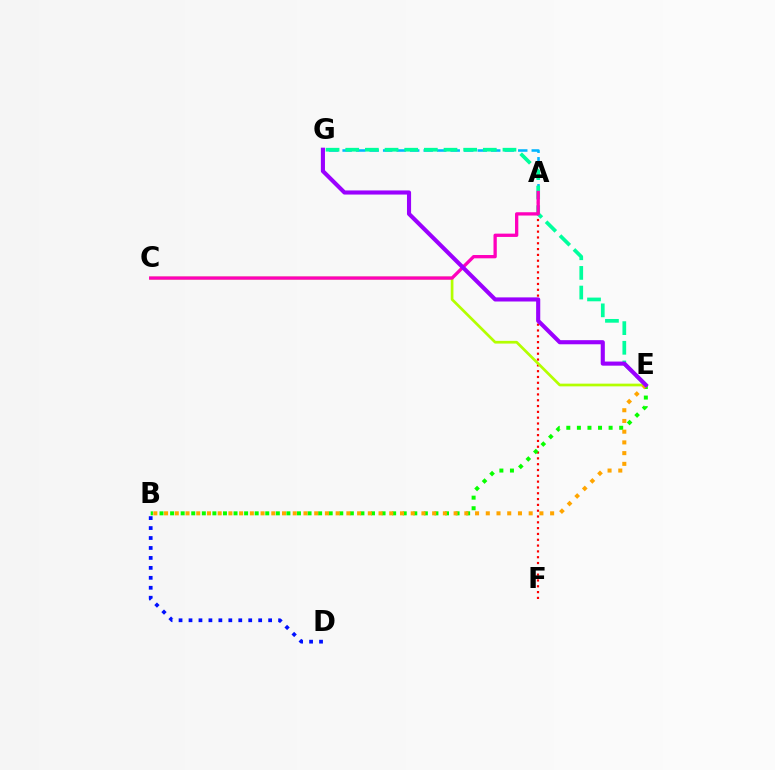{('A', 'G'): [{'color': '#00b5ff', 'line_style': 'dashed', 'thickness': 1.84}], ('A', 'F'): [{'color': '#ff0000', 'line_style': 'dotted', 'thickness': 1.58}], ('C', 'E'): [{'color': '#b3ff00', 'line_style': 'solid', 'thickness': 1.95}], ('E', 'G'): [{'color': '#00ff9d', 'line_style': 'dashed', 'thickness': 2.67}, {'color': '#9b00ff', 'line_style': 'solid', 'thickness': 2.96}], ('B', 'E'): [{'color': '#08ff00', 'line_style': 'dotted', 'thickness': 2.87}, {'color': '#ffa500', 'line_style': 'dotted', 'thickness': 2.91}], ('B', 'D'): [{'color': '#0010ff', 'line_style': 'dotted', 'thickness': 2.7}], ('A', 'C'): [{'color': '#ff00bd', 'line_style': 'solid', 'thickness': 2.37}]}